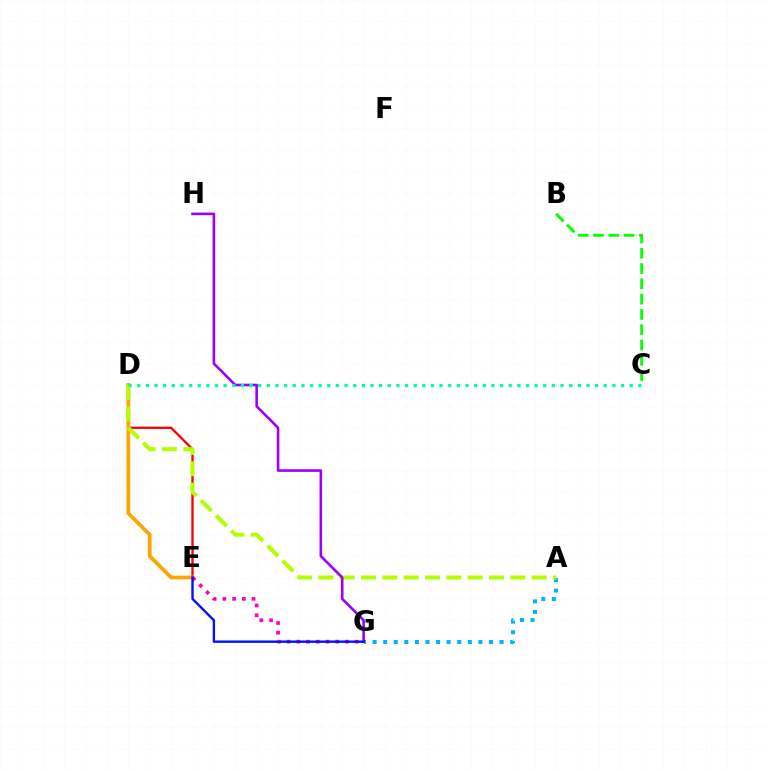{('D', 'E'): [{'color': '#ff0000', 'line_style': 'solid', 'thickness': 1.67}, {'color': '#ffa500', 'line_style': 'solid', 'thickness': 2.7}], ('A', 'G'): [{'color': '#00b5ff', 'line_style': 'dotted', 'thickness': 2.88}], ('A', 'D'): [{'color': '#b3ff00', 'line_style': 'dashed', 'thickness': 2.9}], ('G', 'H'): [{'color': '#9b00ff', 'line_style': 'solid', 'thickness': 1.88}], ('E', 'G'): [{'color': '#ff00bd', 'line_style': 'dotted', 'thickness': 2.64}, {'color': '#0010ff', 'line_style': 'solid', 'thickness': 1.71}], ('C', 'D'): [{'color': '#00ff9d', 'line_style': 'dotted', 'thickness': 2.35}], ('B', 'C'): [{'color': '#08ff00', 'line_style': 'dashed', 'thickness': 2.08}]}